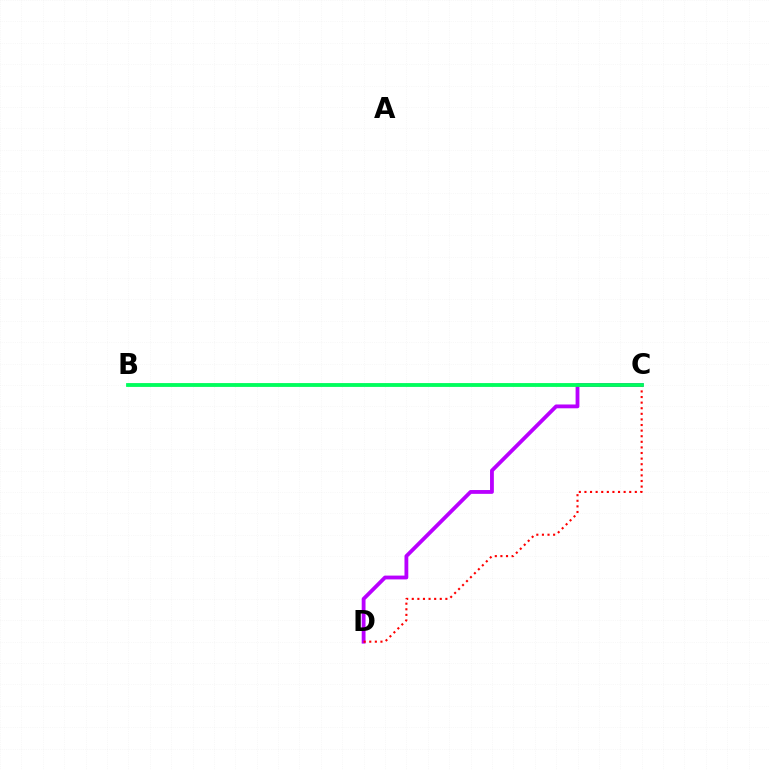{('B', 'C'): [{'color': '#0074ff', 'line_style': 'solid', 'thickness': 1.78}, {'color': '#d1ff00', 'line_style': 'dashed', 'thickness': 1.8}, {'color': '#00ff5c', 'line_style': 'solid', 'thickness': 2.72}], ('C', 'D'): [{'color': '#b900ff', 'line_style': 'solid', 'thickness': 2.75}, {'color': '#ff0000', 'line_style': 'dotted', 'thickness': 1.52}]}